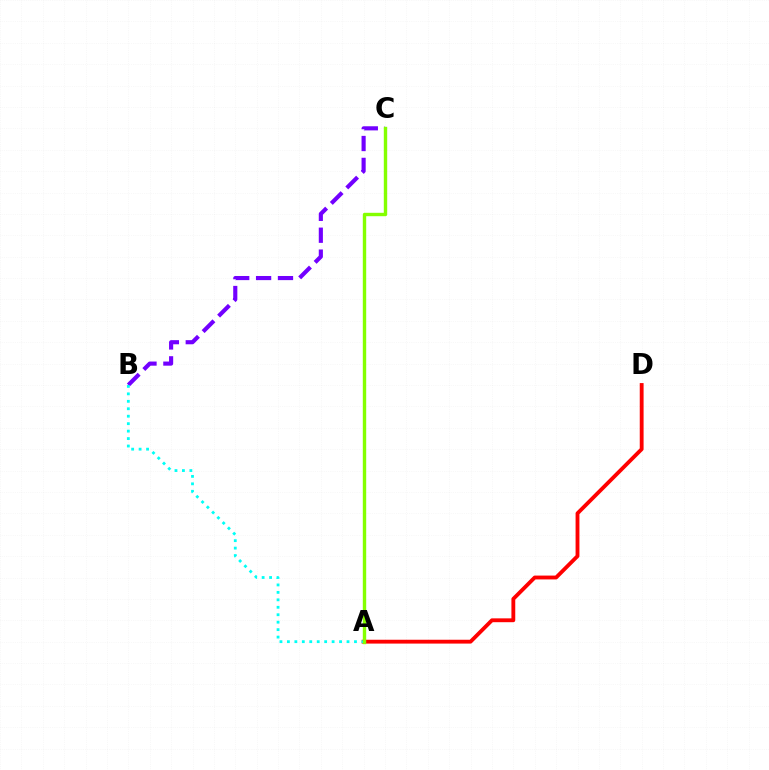{('A', 'D'): [{'color': '#ff0000', 'line_style': 'solid', 'thickness': 2.77}], ('B', 'C'): [{'color': '#7200ff', 'line_style': 'dashed', 'thickness': 2.97}], ('A', 'B'): [{'color': '#00fff6', 'line_style': 'dotted', 'thickness': 2.03}], ('A', 'C'): [{'color': '#84ff00', 'line_style': 'solid', 'thickness': 2.44}]}